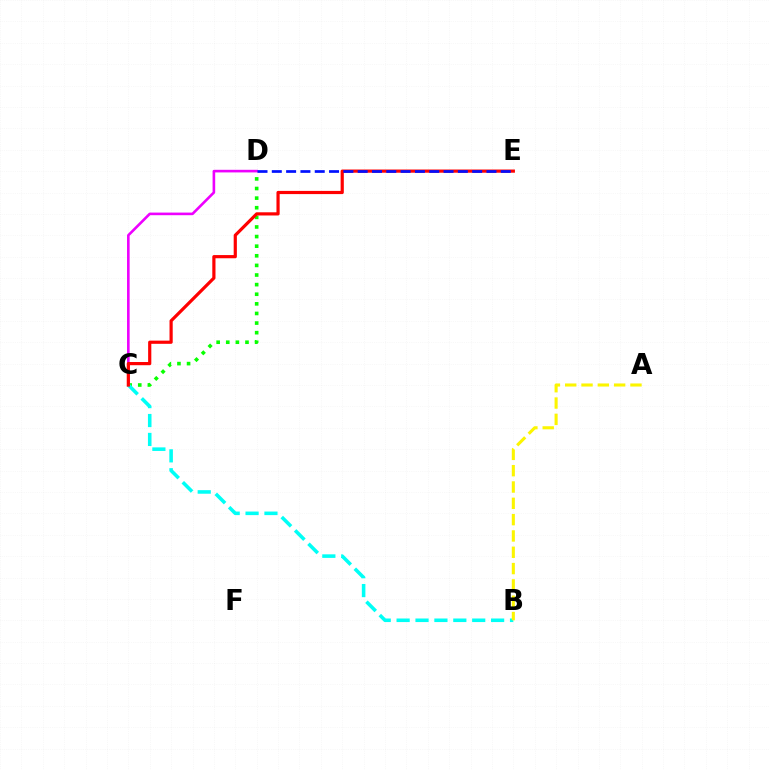{('C', 'D'): [{'color': '#08ff00', 'line_style': 'dotted', 'thickness': 2.61}, {'color': '#ee00ff', 'line_style': 'solid', 'thickness': 1.88}], ('B', 'C'): [{'color': '#00fff6', 'line_style': 'dashed', 'thickness': 2.57}], ('C', 'E'): [{'color': '#ff0000', 'line_style': 'solid', 'thickness': 2.3}], ('D', 'E'): [{'color': '#0010ff', 'line_style': 'dashed', 'thickness': 1.94}], ('A', 'B'): [{'color': '#fcf500', 'line_style': 'dashed', 'thickness': 2.22}]}